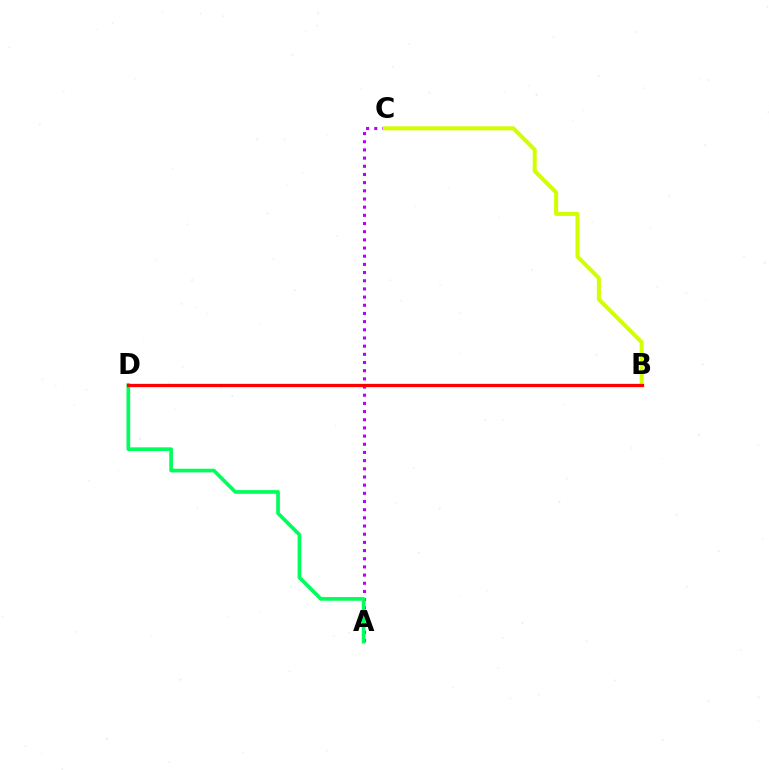{('A', 'C'): [{'color': '#b900ff', 'line_style': 'dotted', 'thickness': 2.22}], ('B', 'D'): [{'color': '#0074ff', 'line_style': 'solid', 'thickness': 2.0}, {'color': '#ff0000', 'line_style': 'solid', 'thickness': 2.35}], ('A', 'D'): [{'color': '#00ff5c', 'line_style': 'solid', 'thickness': 2.65}], ('B', 'C'): [{'color': '#d1ff00', 'line_style': 'solid', 'thickness': 2.9}]}